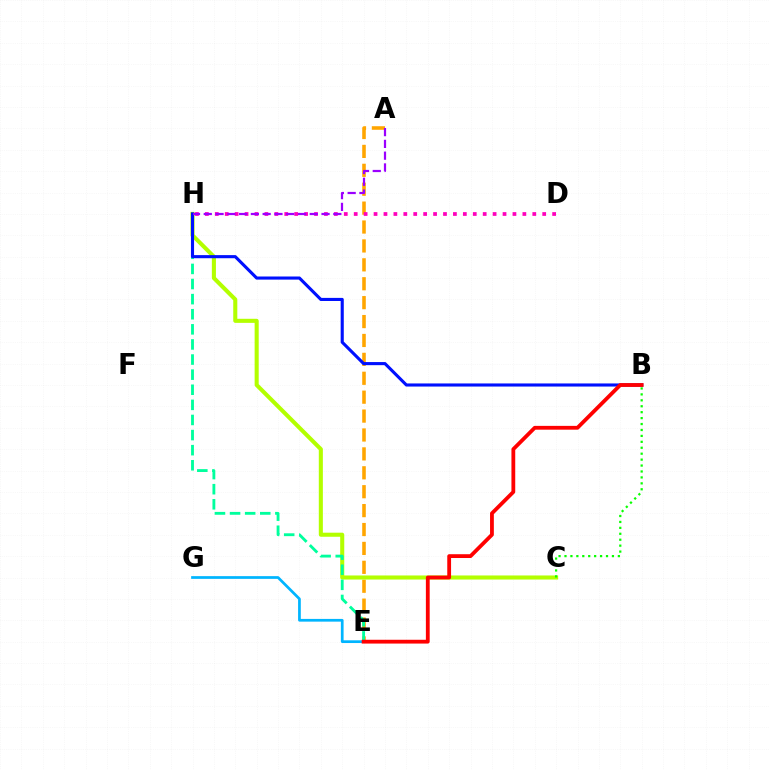{('A', 'E'): [{'color': '#ffa500', 'line_style': 'dashed', 'thickness': 2.57}], ('C', 'H'): [{'color': '#b3ff00', 'line_style': 'solid', 'thickness': 2.93}], ('E', 'G'): [{'color': '#00b5ff', 'line_style': 'solid', 'thickness': 1.96}], ('B', 'C'): [{'color': '#08ff00', 'line_style': 'dotted', 'thickness': 1.61}], ('D', 'H'): [{'color': '#ff00bd', 'line_style': 'dotted', 'thickness': 2.7}], ('E', 'H'): [{'color': '#00ff9d', 'line_style': 'dashed', 'thickness': 2.05}], ('B', 'H'): [{'color': '#0010ff', 'line_style': 'solid', 'thickness': 2.24}], ('B', 'E'): [{'color': '#ff0000', 'line_style': 'solid', 'thickness': 2.74}], ('A', 'H'): [{'color': '#9b00ff', 'line_style': 'dashed', 'thickness': 1.6}]}